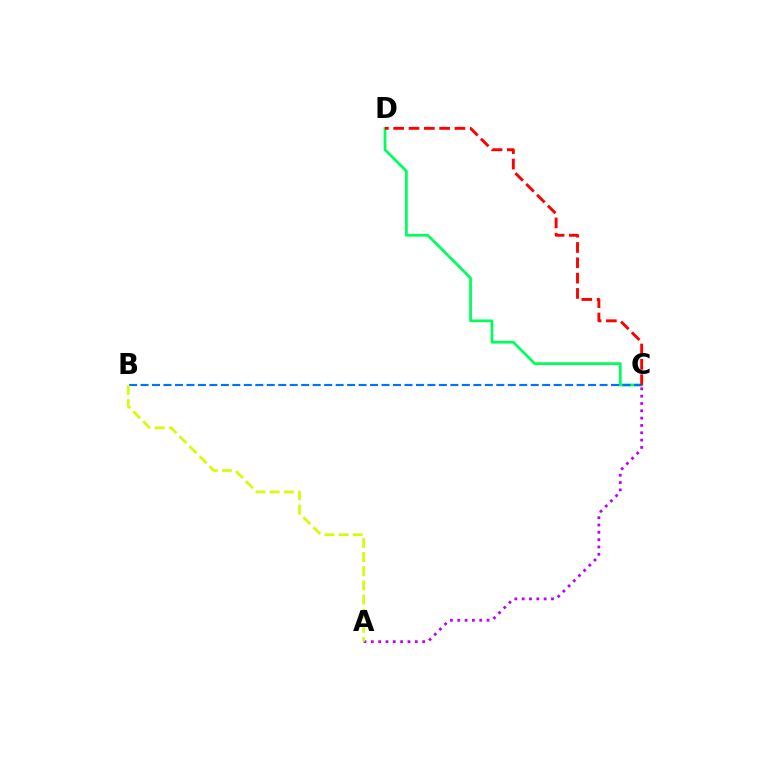{('C', 'D'): [{'color': '#00ff5c', 'line_style': 'solid', 'thickness': 1.99}, {'color': '#ff0000', 'line_style': 'dashed', 'thickness': 2.08}], ('B', 'C'): [{'color': '#0074ff', 'line_style': 'dashed', 'thickness': 1.56}], ('A', 'C'): [{'color': '#b900ff', 'line_style': 'dotted', 'thickness': 1.99}], ('A', 'B'): [{'color': '#d1ff00', 'line_style': 'dashed', 'thickness': 1.92}]}